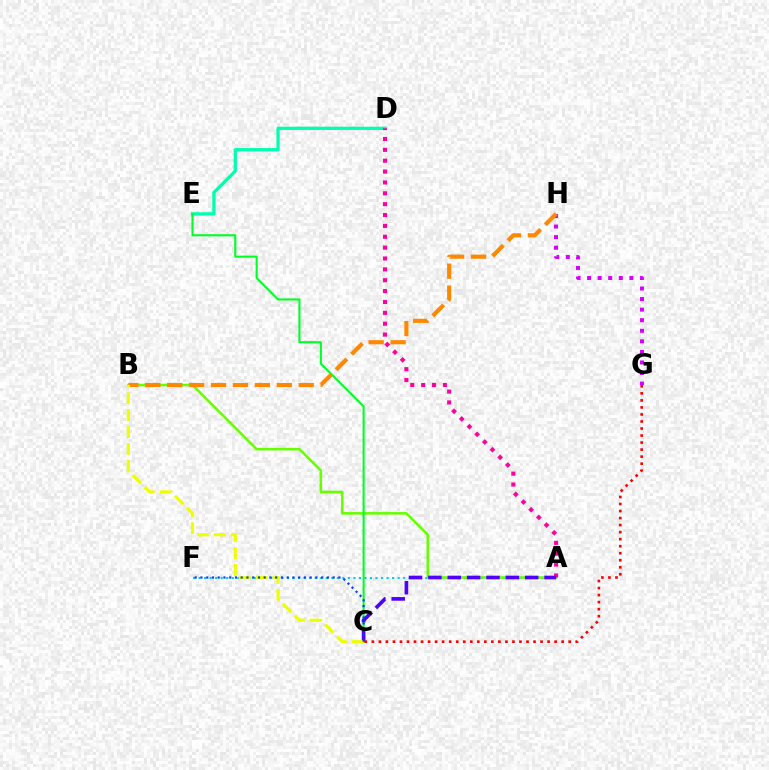{('A', 'F'): [{'color': '#00c7ff', 'line_style': 'dotted', 'thickness': 1.5}], ('D', 'E'): [{'color': '#00ffaf', 'line_style': 'solid', 'thickness': 2.35}], ('G', 'H'): [{'color': '#d600ff', 'line_style': 'dotted', 'thickness': 2.87}], ('A', 'B'): [{'color': '#66ff00', 'line_style': 'solid', 'thickness': 1.84}], ('C', 'E'): [{'color': '#00ff27', 'line_style': 'solid', 'thickness': 1.51}], ('B', 'H'): [{'color': '#ff8800', 'line_style': 'dashed', 'thickness': 2.98}], ('A', 'D'): [{'color': '#ff00a0', 'line_style': 'dotted', 'thickness': 2.95}], ('A', 'C'): [{'color': '#4f00ff', 'line_style': 'dashed', 'thickness': 2.63}], ('B', 'C'): [{'color': '#eeff00', 'line_style': 'dashed', 'thickness': 2.3}], ('C', 'F'): [{'color': '#003fff', 'line_style': 'dotted', 'thickness': 1.56}], ('C', 'G'): [{'color': '#ff0000', 'line_style': 'dotted', 'thickness': 1.91}]}